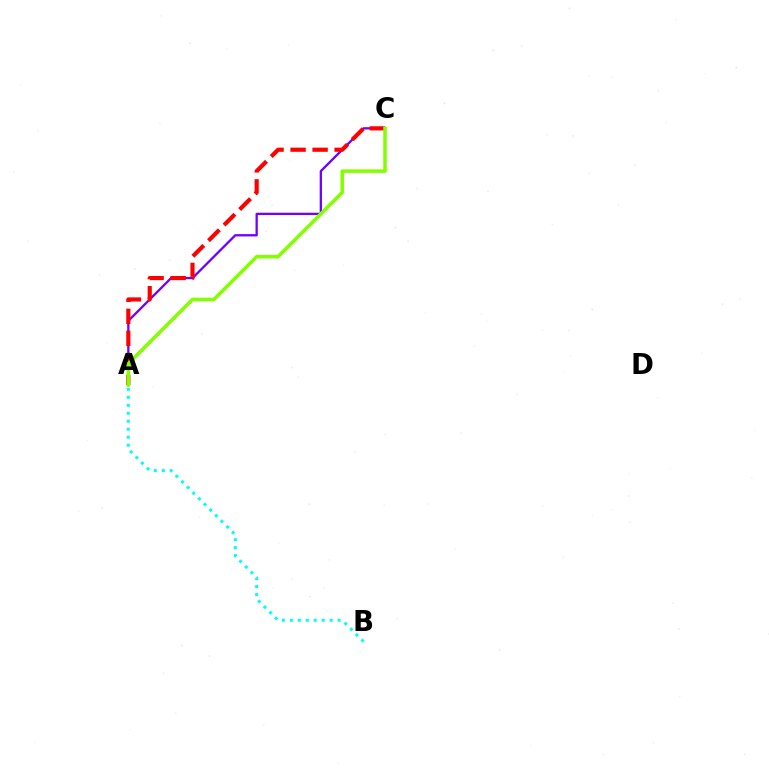{('A', 'C'): [{'color': '#7200ff', 'line_style': 'solid', 'thickness': 1.66}, {'color': '#ff0000', 'line_style': 'dashed', 'thickness': 2.99}, {'color': '#84ff00', 'line_style': 'solid', 'thickness': 2.55}], ('A', 'B'): [{'color': '#00fff6', 'line_style': 'dotted', 'thickness': 2.16}]}